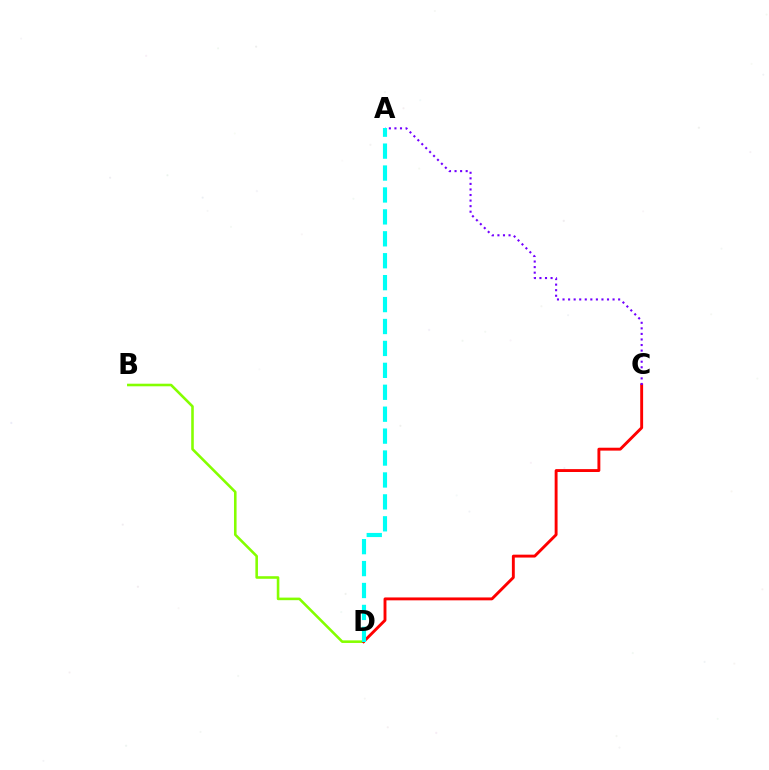{('B', 'D'): [{'color': '#84ff00', 'line_style': 'solid', 'thickness': 1.86}], ('C', 'D'): [{'color': '#ff0000', 'line_style': 'solid', 'thickness': 2.08}], ('A', 'C'): [{'color': '#7200ff', 'line_style': 'dotted', 'thickness': 1.51}], ('A', 'D'): [{'color': '#00fff6', 'line_style': 'dashed', 'thickness': 2.98}]}